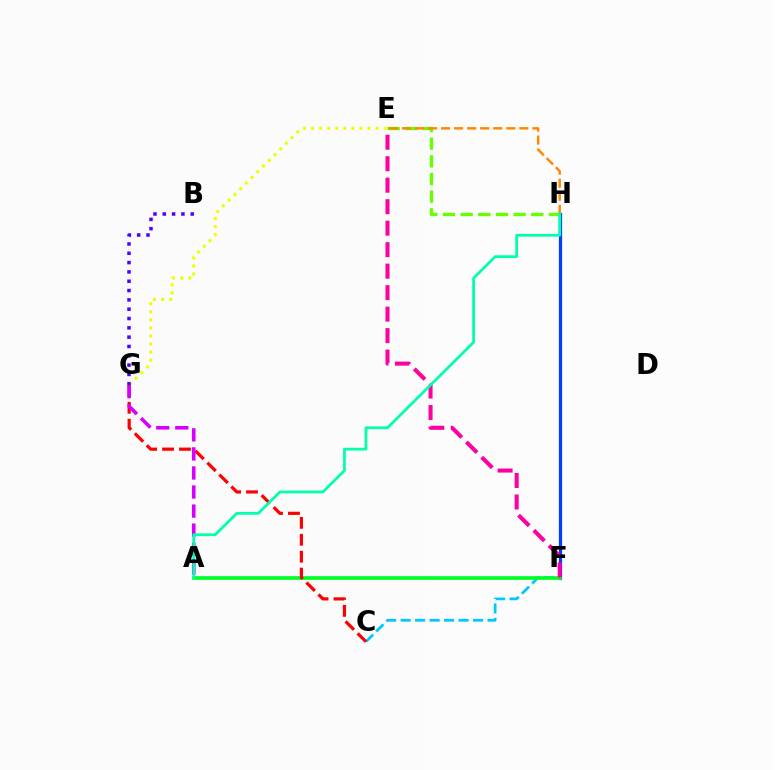{('E', 'G'): [{'color': '#eeff00', 'line_style': 'dotted', 'thickness': 2.19}], ('F', 'H'): [{'color': '#003fff', 'line_style': 'solid', 'thickness': 2.34}], ('C', 'F'): [{'color': '#00c7ff', 'line_style': 'dashed', 'thickness': 1.97}], ('E', 'H'): [{'color': '#66ff00', 'line_style': 'dashed', 'thickness': 2.4}, {'color': '#ff8800', 'line_style': 'dashed', 'thickness': 1.77}], ('A', 'F'): [{'color': '#00ff27', 'line_style': 'solid', 'thickness': 2.66}], ('C', 'G'): [{'color': '#ff0000', 'line_style': 'dashed', 'thickness': 2.3}], ('A', 'G'): [{'color': '#d600ff', 'line_style': 'dashed', 'thickness': 2.59}], ('B', 'G'): [{'color': '#4f00ff', 'line_style': 'dotted', 'thickness': 2.53}], ('E', 'F'): [{'color': '#ff00a0', 'line_style': 'dashed', 'thickness': 2.92}], ('A', 'H'): [{'color': '#00ffaf', 'line_style': 'solid', 'thickness': 2.0}]}